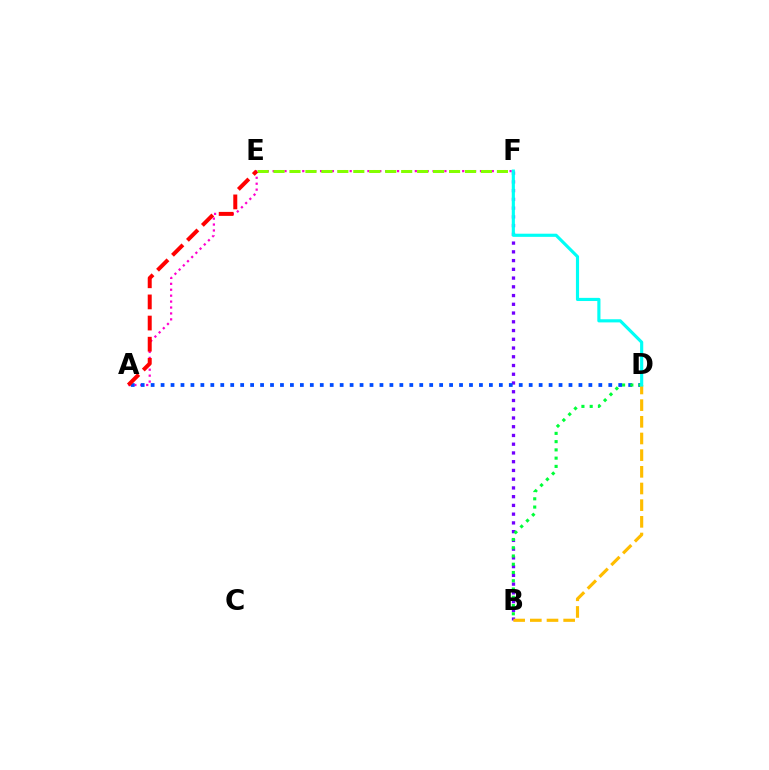{('A', 'F'): [{'color': '#ff00cf', 'line_style': 'dotted', 'thickness': 1.61}], ('B', 'F'): [{'color': '#7200ff', 'line_style': 'dotted', 'thickness': 2.38}], ('E', 'F'): [{'color': '#84ff00', 'line_style': 'dashed', 'thickness': 2.17}], ('A', 'D'): [{'color': '#004bff', 'line_style': 'dotted', 'thickness': 2.7}], ('B', 'D'): [{'color': '#00ff39', 'line_style': 'dotted', 'thickness': 2.24}, {'color': '#ffbd00', 'line_style': 'dashed', 'thickness': 2.26}], ('A', 'E'): [{'color': '#ff0000', 'line_style': 'dashed', 'thickness': 2.87}], ('D', 'F'): [{'color': '#00fff6', 'line_style': 'solid', 'thickness': 2.27}]}